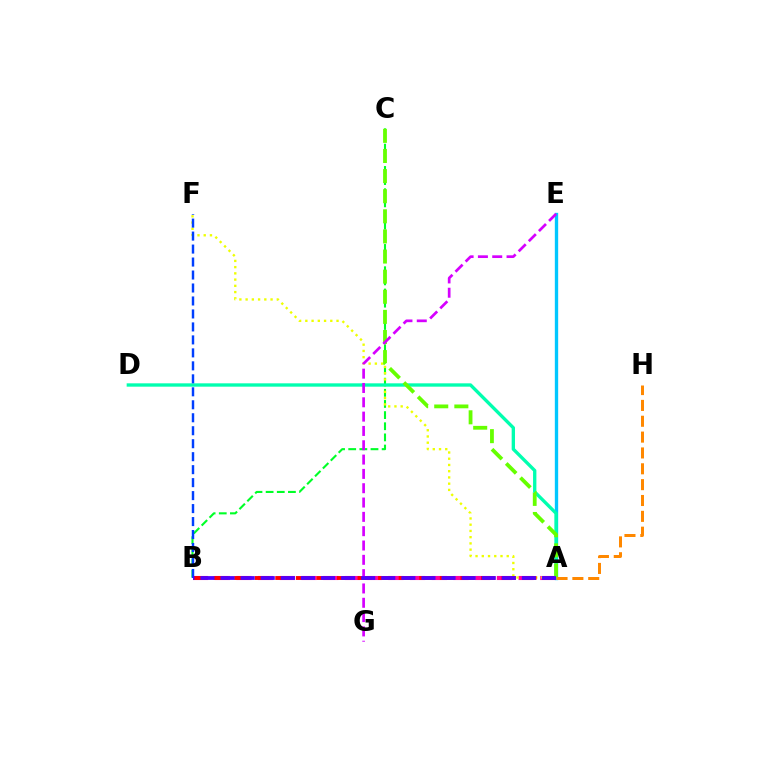{('B', 'C'): [{'color': '#00ff27', 'line_style': 'dashed', 'thickness': 1.51}], ('A', 'E'): [{'color': '#00c7ff', 'line_style': 'solid', 'thickness': 2.41}], ('A', 'B'): [{'color': '#ff00a0', 'line_style': 'dashed', 'thickness': 2.95}, {'color': '#ff0000', 'line_style': 'dashed', 'thickness': 2.79}, {'color': '#4f00ff', 'line_style': 'dashed', 'thickness': 2.73}], ('A', 'F'): [{'color': '#eeff00', 'line_style': 'dotted', 'thickness': 1.69}], ('A', 'D'): [{'color': '#00ffaf', 'line_style': 'solid', 'thickness': 2.4}], ('B', 'F'): [{'color': '#003fff', 'line_style': 'dashed', 'thickness': 1.76}], ('A', 'C'): [{'color': '#66ff00', 'line_style': 'dashed', 'thickness': 2.73}], ('E', 'G'): [{'color': '#d600ff', 'line_style': 'dashed', 'thickness': 1.95}], ('A', 'H'): [{'color': '#ff8800', 'line_style': 'dashed', 'thickness': 2.15}]}